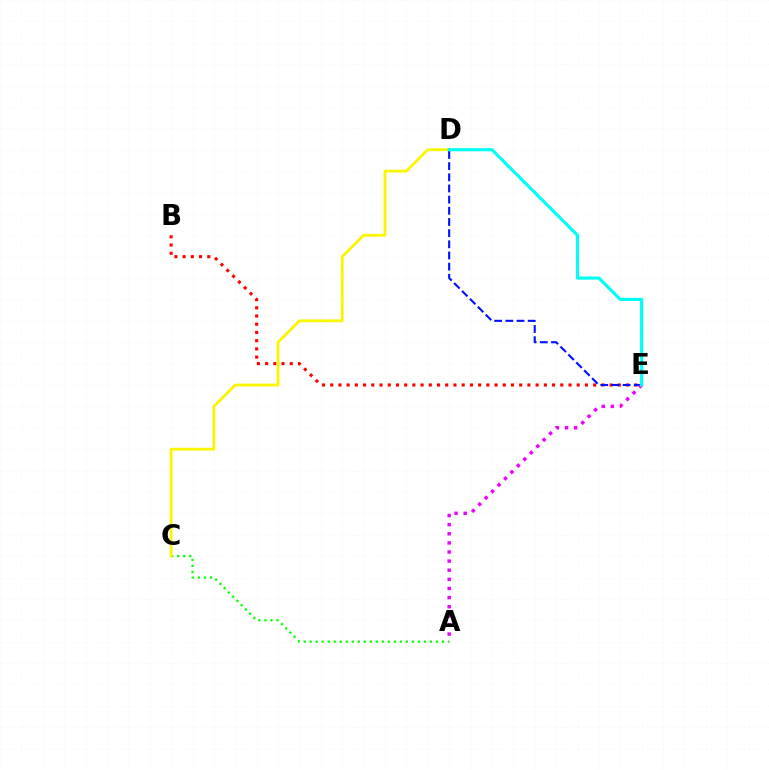{('B', 'E'): [{'color': '#ff0000', 'line_style': 'dotted', 'thickness': 2.23}], ('A', 'C'): [{'color': '#08ff00', 'line_style': 'dotted', 'thickness': 1.63}], ('C', 'D'): [{'color': '#fcf500', 'line_style': 'solid', 'thickness': 2.01}], ('D', 'E'): [{'color': '#0010ff', 'line_style': 'dashed', 'thickness': 1.52}, {'color': '#00fff6', 'line_style': 'solid', 'thickness': 2.29}], ('A', 'E'): [{'color': '#ee00ff', 'line_style': 'dotted', 'thickness': 2.48}]}